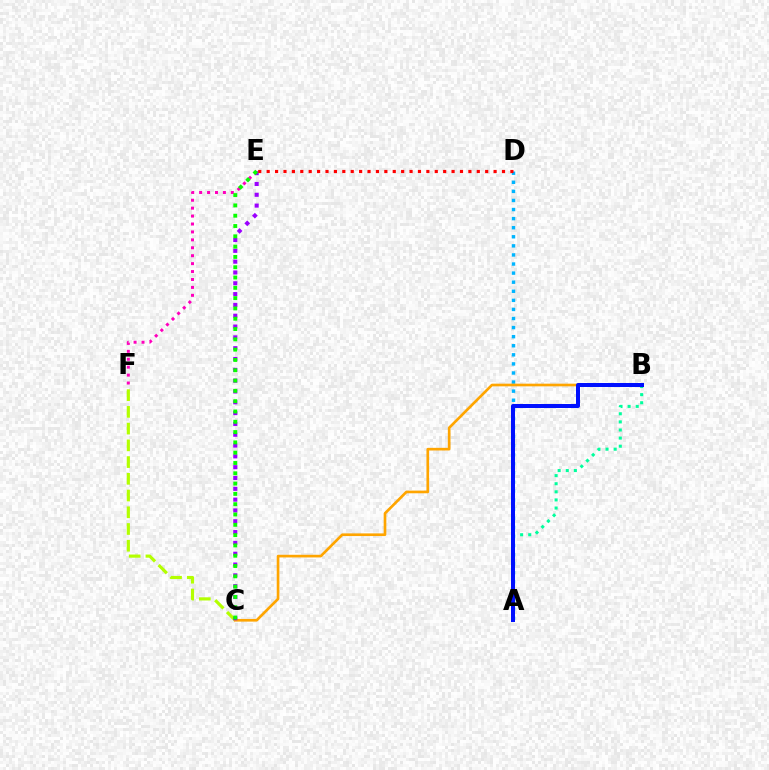{('C', 'F'): [{'color': '#b3ff00', 'line_style': 'dashed', 'thickness': 2.27}], ('A', 'D'): [{'color': '#00b5ff', 'line_style': 'dotted', 'thickness': 2.47}], ('E', 'F'): [{'color': '#ff00bd', 'line_style': 'dotted', 'thickness': 2.15}], ('B', 'C'): [{'color': '#ffa500', 'line_style': 'solid', 'thickness': 1.92}], ('A', 'B'): [{'color': '#00ff9d', 'line_style': 'dotted', 'thickness': 2.2}, {'color': '#0010ff', 'line_style': 'solid', 'thickness': 2.88}], ('C', 'E'): [{'color': '#9b00ff', 'line_style': 'dotted', 'thickness': 2.94}, {'color': '#08ff00', 'line_style': 'dotted', 'thickness': 2.8}], ('D', 'E'): [{'color': '#ff0000', 'line_style': 'dotted', 'thickness': 2.28}]}